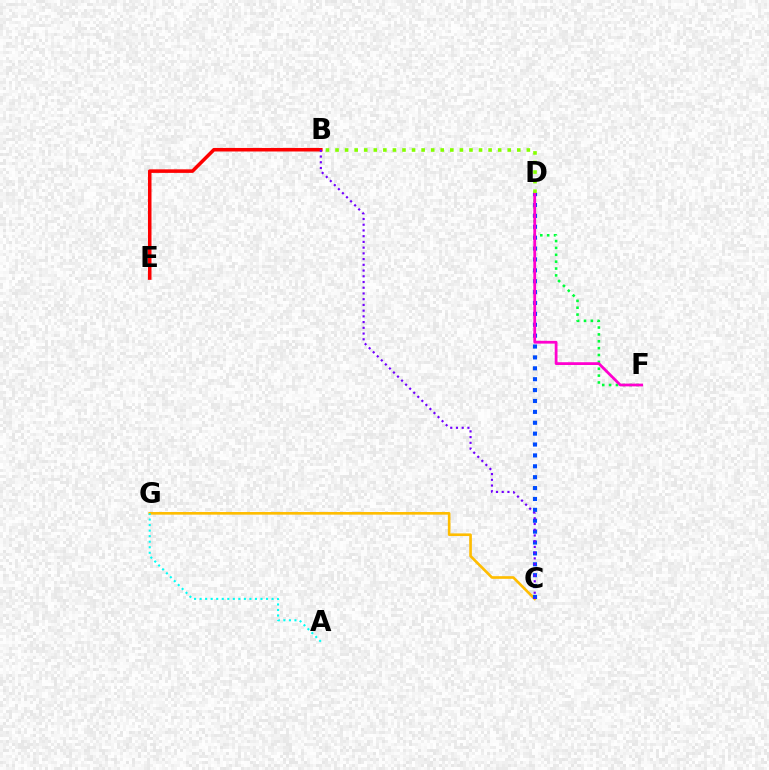{('B', 'E'): [{'color': '#ff0000', 'line_style': 'solid', 'thickness': 2.55}], ('D', 'F'): [{'color': '#00ff39', 'line_style': 'dotted', 'thickness': 1.87}, {'color': '#ff00cf', 'line_style': 'solid', 'thickness': 2.0}], ('C', 'G'): [{'color': '#ffbd00', 'line_style': 'solid', 'thickness': 1.9}], ('C', 'D'): [{'color': '#004bff', 'line_style': 'dotted', 'thickness': 2.96}], ('A', 'G'): [{'color': '#00fff6', 'line_style': 'dotted', 'thickness': 1.5}], ('B', 'C'): [{'color': '#7200ff', 'line_style': 'dotted', 'thickness': 1.56}], ('B', 'D'): [{'color': '#84ff00', 'line_style': 'dotted', 'thickness': 2.6}]}